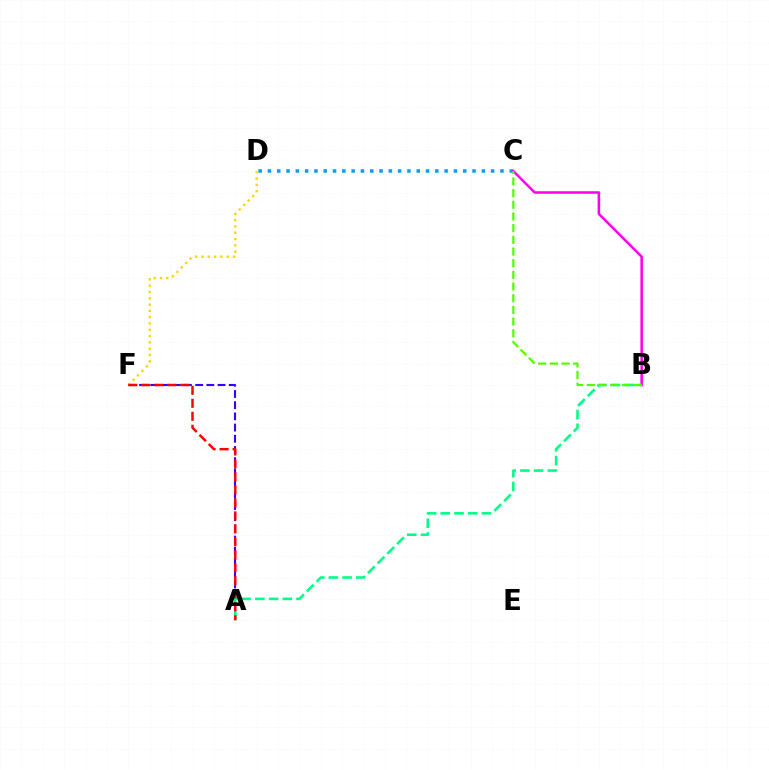{('A', 'F'): [{'color': '#3700ff', 'line_style': 'dashed', 'thickness': 1.52}, {'color': '#ff0000', 'line_style': 'dashed', 'thickness': 1.76}], ('C', 'D'): [{'color': '#009eff', 'line_style': 'dotted', 'thickness': 2.53}], ('D', 'F'): [{'color': '#ffd500', 'line_style': 'dotted', 'thickness': 1.71}], ('B', 'C'): [{'color': '#ff00ed', 'line_style': 'solid', 'thickness': 1.82}, {'color': '#4fff00', 'line_style': 'dashed', 'thickness': 1.59}], ('A', 'B'): [{'color': '#00ff86', 'line_style': 'dashed', 'thickness': 1.87}]}